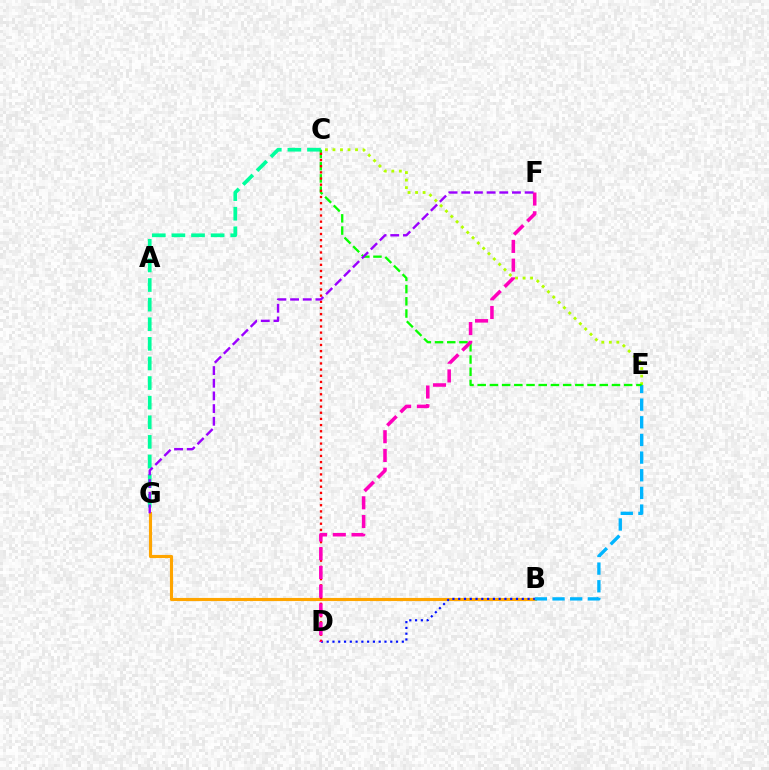{('B', 'G'): [{'color': '#ffa500', 'line_style': 'solid', 'thickness': 2.25}], ('C', 'G'): [{'color': '#00ff9d', 'line_style': 'dashed', 'thickness': 2.66}], ('B', 'E'): [{'color': '#00b5ff', 'line_style': 'dashed', 'thickness': 2.4}], ('C', 'E'): [{'color': '#b3ff00', 'line_style': 'dotted', 'thickness': 2.04}, {'color': '#08ff00', 'line_style': 'dashed', 'thickness': 1.66}], ('B', 'D'): [{'color': '#0010ff', 'line_style': 'dotted', 'thickness': 1.57}], ('C', 'D'): [{'color': '#ff0000', 'line_style': 'dotted', 'thickness': 1.67}], ('F', 'G'): [{'color': '#9b00ff', 'line_style': 'dashed', 'thickness': 1.72}], ('D', 'F'): [{'color': '#ff00bd', 'line_style': 'dashed', 'thickness': 2.55}]}